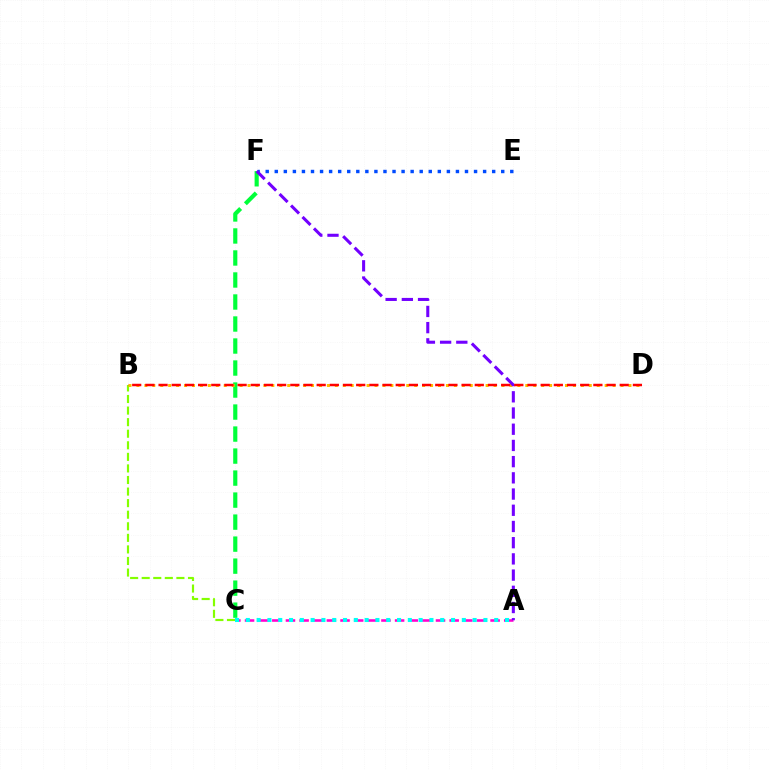{('A', 'C'): [{'color': '#ff00cf', 'line_style': 'dashed', 'thickness': 1.85}, {'color': '#00fff6', 'line_style': 'dotted', 'thickness': 2.93}], ('C', 'F'): [{'color': '#00ff39', 'line_style': 'dashed', 'thickness': 2.99}], ('B', 'C'): [{'color': '#84ff00', 'line_style': 'dashed', 'thickness': 1.57}], ('B', 'D'): [{'color': '#ffbd00', 'line_style': 'dotted', 'thickness': 2.16}, {'color': '#ff0000', 'line_style': 'dashed', 'thickness': 1.79}], ('E', 'F'): [{'color': '#004bff', 'line_style': 'dotted', 'thickness': 2.46}], ('A', 'F'): [{'color': '#7200ff', 'line_style': 'dashed', 'thickness': 2.2}]}